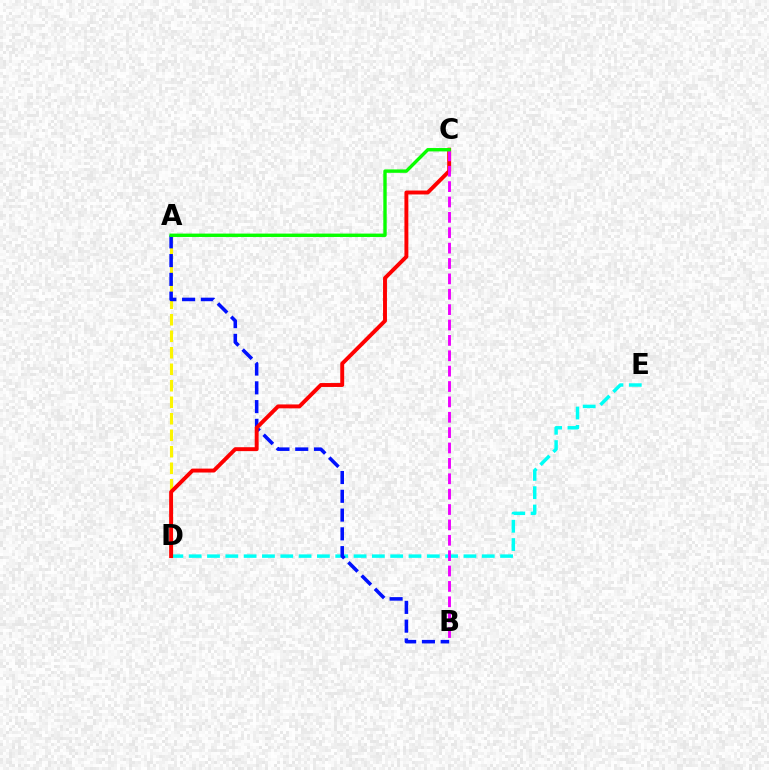{('D', 'E'): [{'color': '#00fff6', 'line_style': 'dashed', 'thickness': 2.49}], ('A', 'D'): [{'color': '#fcf500', 'line_style': 'dashed', 'thickness': 2.24}], ('A', 'B'): [{'color': '#0010ff', 'line_style': 'dashed', 'thickness': 2.55}], ('C', 'D'): [{'color': '#ff0000', 'line_style': 'solid', 'thickness': 2.82}], ('B', 'C'): [{'color': '#ee00ff', 'line_style': 'dashed', 'thickness': 2.09}], ('A', 'C'): [{'color': '#08ff00', 'line_style': 'solid', 'thickness': 2.44}]}